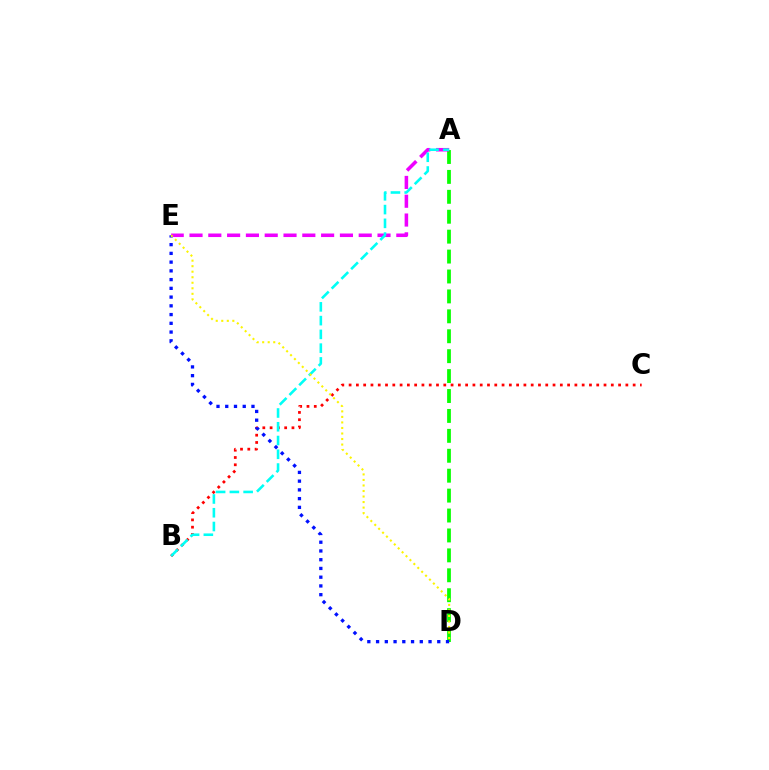{('B', 'C'): [{'color': '#ff0000', 'line_style': 'dotted', 'thickness': 1.98}], ('A', 'D'): [{'color': '#08ff00', 'line_style': 'dashed', 'thickness': 2.71}], ('A', 'E'): [{'color': '#ee00ff', 'line_style': 'dashed', 'thickness': 2.55}], ('D', 'E'): [{'color': '#0010ff', 'line_style': 'dotted', 'thickness': 2.38}, {'color': '#fcf500', 'line_style': 'dotted', 'thickness': 1.5}], ('A', 'B'): [{'color': '#00fff6', 'line_style': 'dashed', 'thickness': 1.87}]}